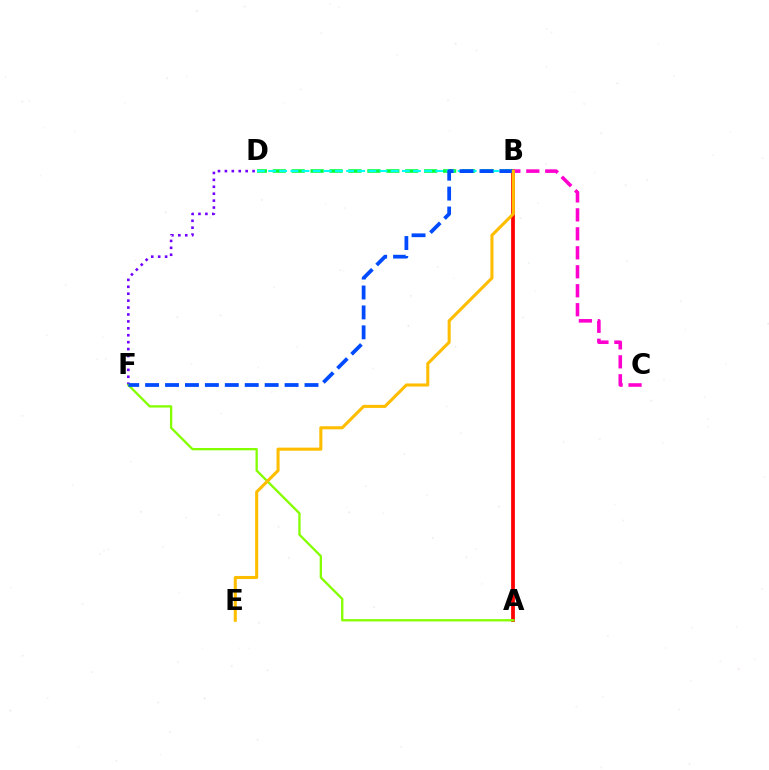{('D', 'F'): [{'color': '#7200ff', 'line_style': 'dotted', 'thickness': 1.88}], ('A', 'B'): [{'color': '#ff0000', 'line_style': 'solid', 'thickness': 2.71}], ('A', 'F'): [{'color': '#84ff00', 'line_style': 'solid', 'thickness': 1.67}], ('B', 'D'): [{'color': '#00ff39', 'line_style': 'dashed', 'thickness': 2.57}, {'color': '#00fff6', 'line_style': 'dashed', 'thickness': 1.51}], ('B', 'F'): [{'color': '#004bff', 'line_style': 'dashed', 'thickness': 2.71}], ('B', 'C'): [{'color': '#ff00cf', 'line_style': 'dashed', 'thickness': 2.58}], ('B', 'E'): [{'color': '#ffbd00', 'line_style': 'solid', 'thickness': 2.21}]}